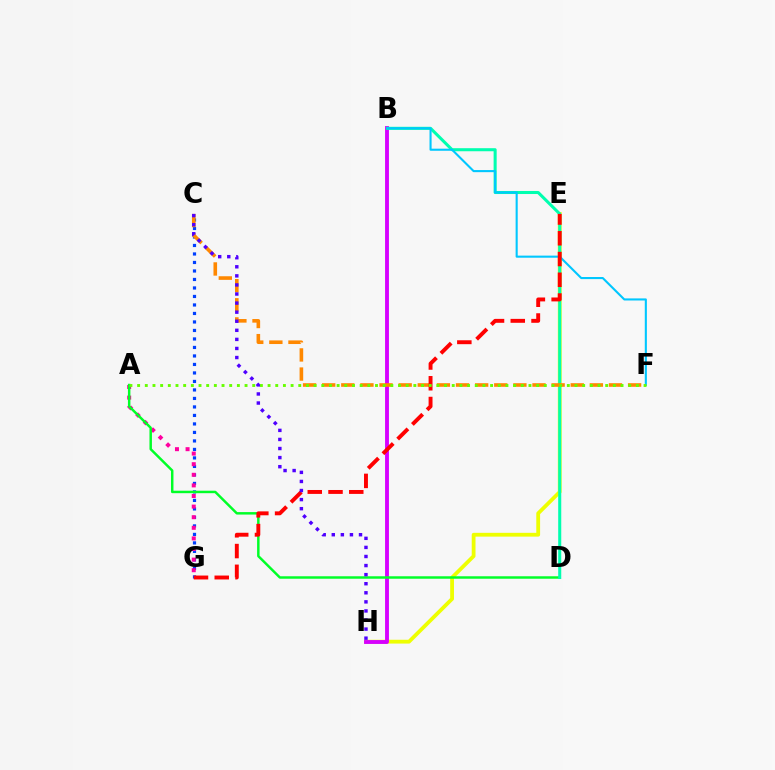{('E', 'H'): [{'color': '#eeff00', 'line_style': 'solid', 'thickness': 2.73}], ('C', 'G'): [{'color': '#003fff', 'line_style': 'dotted', 'thickness': 2.31}], ('B', 'H'): [{'color': '#d600ff', 'line_style': 'solid', 'thickness': 2.79}], ('A', 'G'): [{'color': '#ff00a0', 'line_style': 'dotted', 'thickness': 2.88}], ('A', 'D'): [{'color': '#00ff27', 'line_style': 'solid', 'thickness': 1.78}], ('B', 'D'): [{'color': '#00ffaf', 'line_style': 'solid', 'thickness': 2.2}], ('C', 'F'): [{'color': '#ff8800', 'line_style': 'dashed', 'thickness': 2.6}], ('B', 'F'): [{'color': '#00c7ff', 'line_style': 'solid', 'thickness': 1.51}], ('E', 'G'): [{'color': '#ff0000', 'line_style': 'dashed', 'thickness': 2.82}], ('A', 'F'): [{'color': '#66ff00', 'line_style': 'dotted', 'thickness': 2.08}], ('C', 'H'): [{'color': '#4f00ff', 'line_style': 'dotted', 'thickness': 2.47}]}